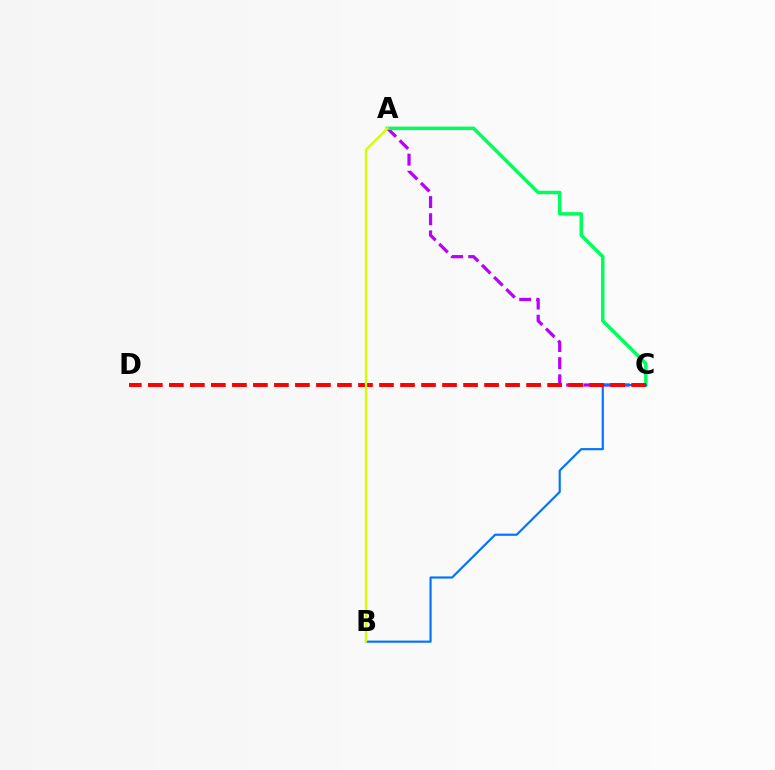{('A', 'C'): [{'color': '#b900ff', 'line_style': 'dashed', 'thickness': 2.33}, {'color': '#00ff5c', 'line_style': 'solid', 'thickness': 2.51}], ('B', 'C'): [{'color': '#0074ff', 'line_style': 'solid', 'thickness': 1.56}], ('C', 'D'): [{'color': '#ff0000', 'line_style': 'dashed', 'thickness': 2.85}], ('A', 'B'): [{'color': '#d1ff00', 'line_style': 'solid', 'thickness': 1.62}]}